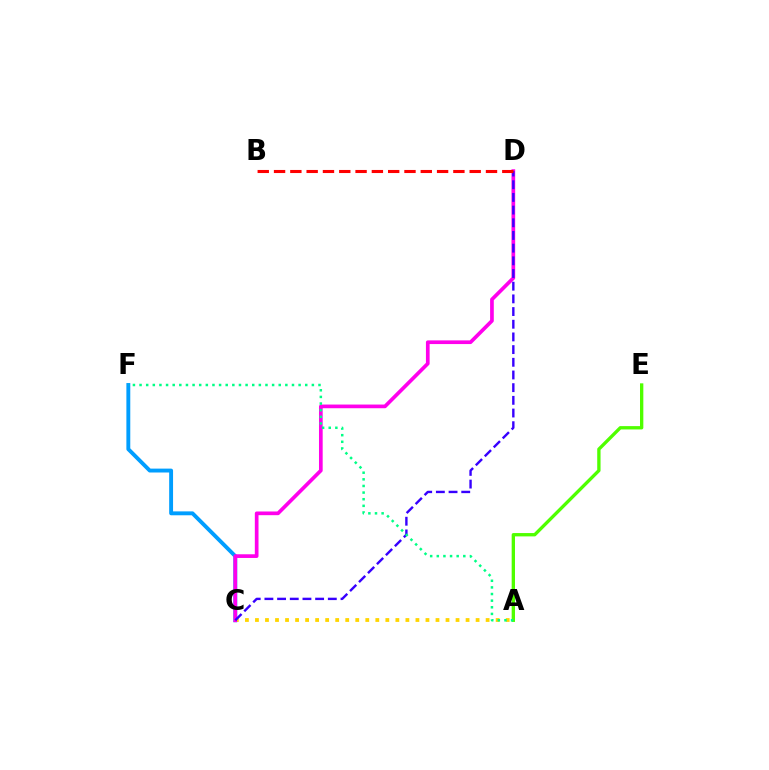{('C', 'F'): [{'color': '#009eff', 'line_style': 'solid', 'thickness': 2.8}], ('A', 'E'): [{'color': '#4fff00', 'line_style': 'solid', 'thickness': 2.4}], ('A', 'C'): [{'color': '#ffd500', 'line_style': 'dotted', 'thickness': 2.72}], ('C', 'D'): [{'color': '#ff00ed', 'line_style': 'solid', 'thickness': 2.65}, {'color': '#3700ff', 'line_style': 'dashed', 'thickness': 1.72}], ('A', 'F'): [{'color': '#00ff86', 'line_style': 'dotted', 'thickness': 1.8}], ('B', 'D'): [{'color': '#ff0000', 'line_style': 'dashed', 'thickness': 2.21}]}